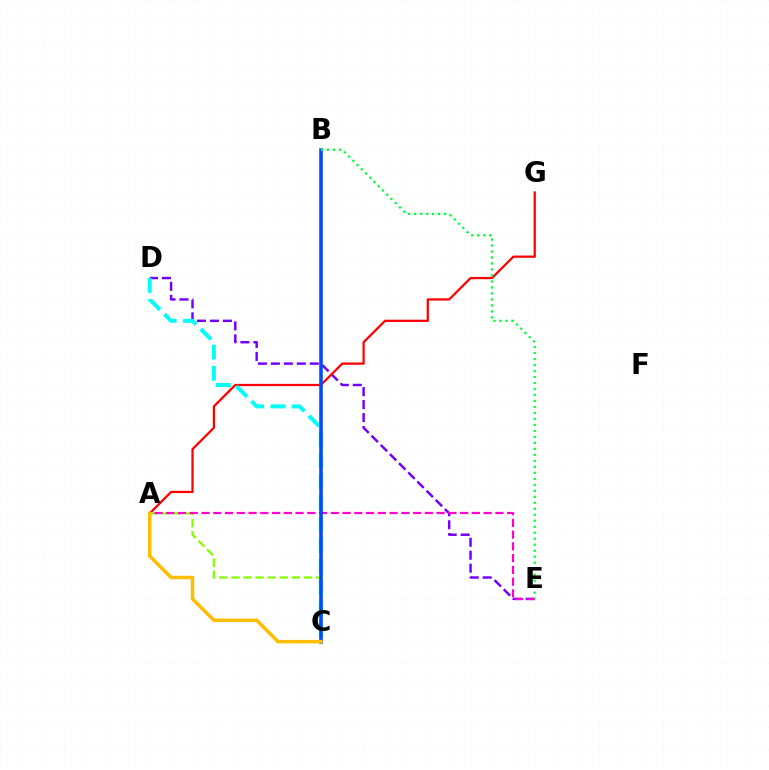{('D', 'E'): [{'color': '#7200ff', 'line_style': 'dashed', 'thickness': 1.76}], ('A', 'G'): [{'color': '#ff0000', 'line_style': 'solid', 'thickness': 1.62}], ('C', 'D'): [{'color': '#00fff6', 'line_style': 'dashed', 'thickness': 2.87}], ('A', 'C'): [{'color': '#84ff00', 'line_style': 'dashed', 'thickness': 1.64}, {'color': '#ffbd00', 'line_style': 'solid', 'thickness': 2.52}], ('A', 'E'): [{'color': '#ff00cf', 'line_style': 'dashed', 'thickness': 1.6}], ('B', 'C'): [{'color': '#004bff', 'line_style': 'solid', 'thickness': 2.57}], ('B', 'E'): [{'color': '#00ff39', 'line_style': 'dotted', 'thickness': 1.63}]}